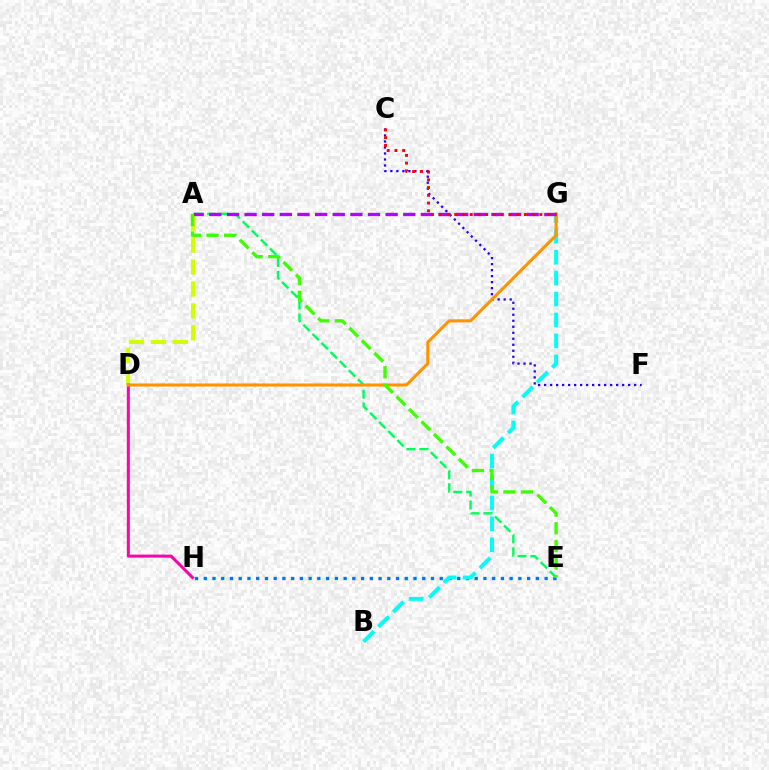{('A', 'D'): [{'color': '#d1ff00', 'line_style': 'dashed', 'thickness': 2.98}], ('C', 'F'): [{'color': '#2500ff', 'line_style': 'dotted', 'thickness': 1.63}], ('E', 'H'): [{'color': '#0074ff', 'line_style': 'dotted', 'thickness': 2.37}], ('B', 'G'): [{'color': '#00fff6', 'line_style': 'dashed', 'thickness': 2.85}], ('A', 'E'): [{'color': '#00ff5c', 'line_style': 'dashed', 'thickness': 1.75}, {'color': '#3dff00', 'line_style': 'dashed', 'thickness': 2.4}], ('D', 'H'): [{'color': '#ff00ac', 'line_style': 'solid', 'thickness': 2.16}], ('D', 'G'): [{'color': '#ff9400', 'line_style': 'solid', 'thickness': 2.2}], ('A', 'G'): [{'color': '#b900ff', 'line_style': 'dashed', 'thickness': 2.4}], ('C', 'G'): [{'color': '#ff0000', 'line_style': 'dotted', 'thickness': 2.1}]}